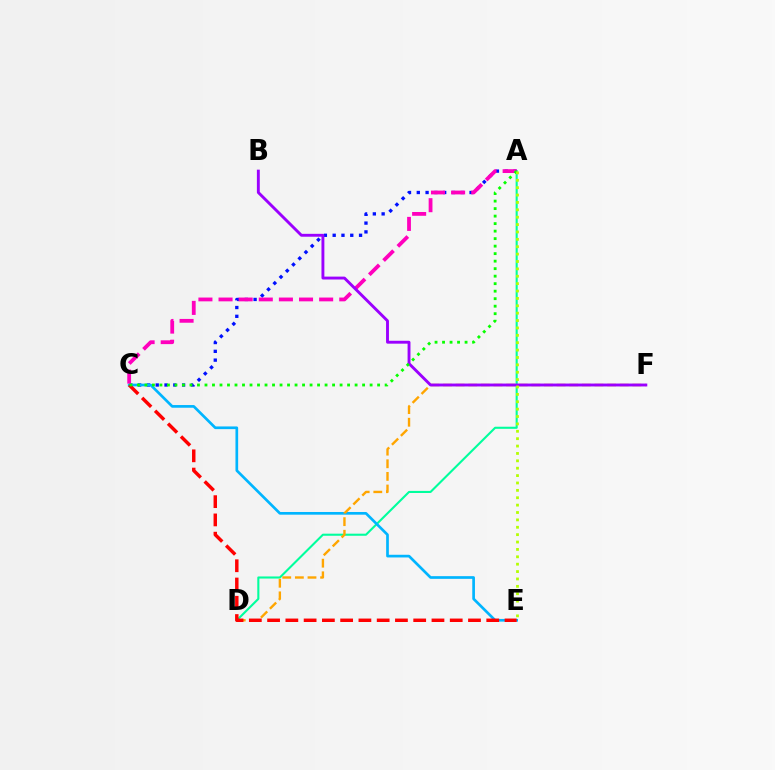{('A', 'D'): [{'color': '#00ff9d', 'line_style': 'solid', 'thickness': 1.51}], ('A', 'C'): [{'color': '#0010ff', 'line_style': 'dotted', 'thickness': 2.39}, {'color': '#ff00bd', 'line_style': 'dashed', 'thickness': 2.73}, {'color': '#08ff00', 'line_style': 'dotted', 'thickness': 2.04}], ('C', 'E'): [{'color': '#00b5ff', 'line_style': 'solid', 'thickness': 1.93}, {'color': '#ff0000', 'line_style': 'dashed', 'thickness': 2.48}], ('D', 'F'): [{'color': '#ffa500', 'line_style': 'dashed', 'thickness': 1.71}], ('B', 'F'): [{'color': '#9b00ff', 'line_style': 'solid', 'thickness': 2.08}], ('A', 'E'): [{'color': '#b3ff00', 'line_style': 'dotted', 'thickness': 2.01}]}